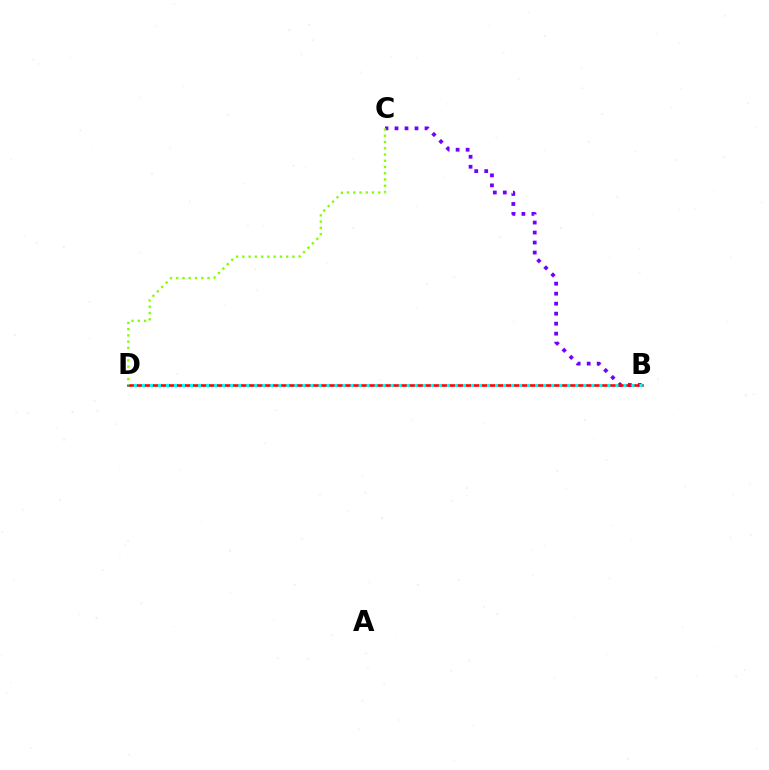{('B', 'C'): [{'color': '#7200ff', 'line_style': 'dotted', 'thickness': 2.72}], ('B', 'D'): [{'color': '#ff0000', 'line_style': 'solid', 'thickness': 1.86}, {'color': '#00fff6', 'line_style': 'dotted', 'thickness': 2.18}], ('C', 'D'): [{'color': '#84ff00', 'line_style': 'dotted', 'thickness': 1.7}]}